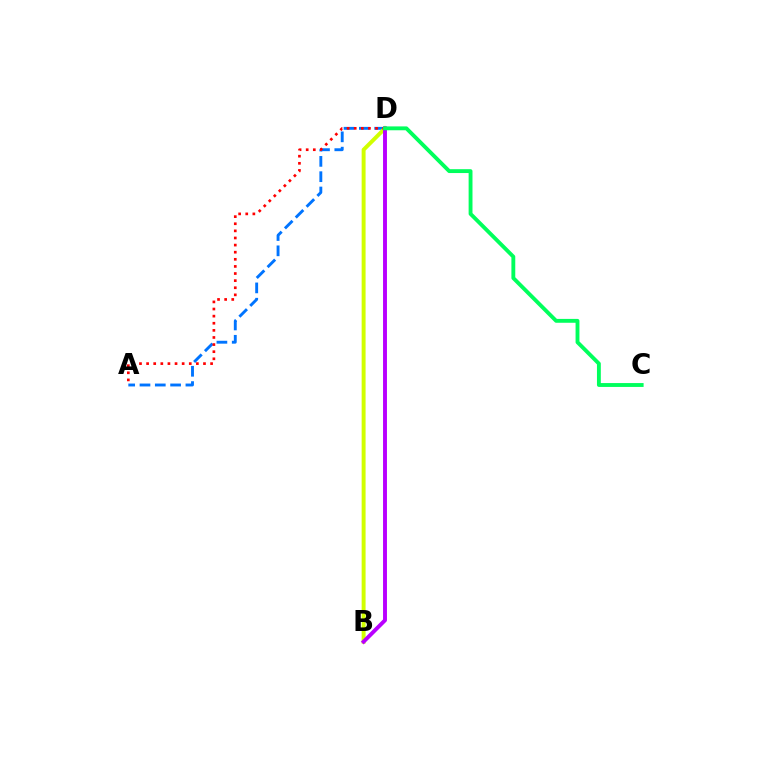{('A', 'D'): [{'color': '#0074ff', 'line_style': 'dashed', 'thickness': 2.08}, {'color': '#ff0000', 'line_style': 'dotted', 'thickness': 1.93}], ('B', 'D'): [{'color': '#d1ff00', 'line_style': 'solid', 'thickness': 2.84}, {'color': '#b900ff', 'line_style': 'solid', 'thickness': 2.82}], ('C', 'D'): [{'color': '#00ff5c', 'line_style': 'solid', 'thickness': 2.78}]}